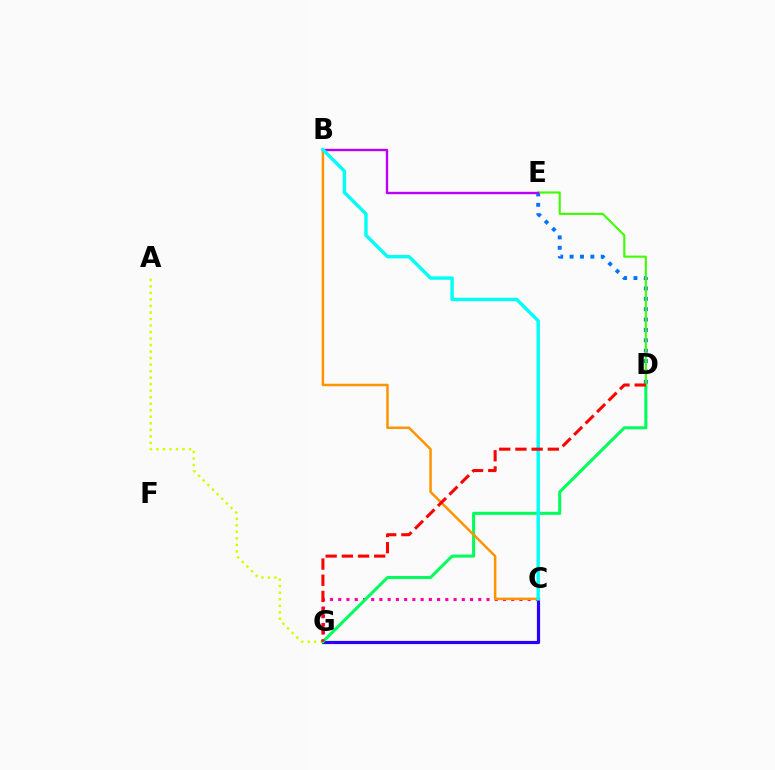{('A', 'G'): [{'color': '#d1ff00', 'line_style': 'dotted', 'thickness': 1.77}], ('C', 'G'): [{'color': '#ff00ac', 'line_style': 'dotted', 'thickness': 2.24}, {'color': '#2500ff', 'line_style': 'solid', 'thickness': 2.3}], ('D', 'E'): [{'color': '#0074ff', 'line_style': 'dotted', 'thickness': 2.82}, {'color': '#3dff00', 'line_style': 'solid', 'thickness': 1.52}], ('D', 'G'): [{'color': '#00ff5c', 'line_style': 'solid', 'thickness': 2.2}, {'color': '#ff0000', 'line_style': 'dashed', 'thickness': 2.2}], ('B', 'C'): [{'color': '#ff9400', 'line_style': 'solid', 'thickness': 1.8}, {'color': '#00fff6', 'line_style': 'solid', 'thickness': 2.45}], ('B', 'E'): [{'color': '#b900ff', 'line_style': 'solid', 'thickness': 1.72}]}